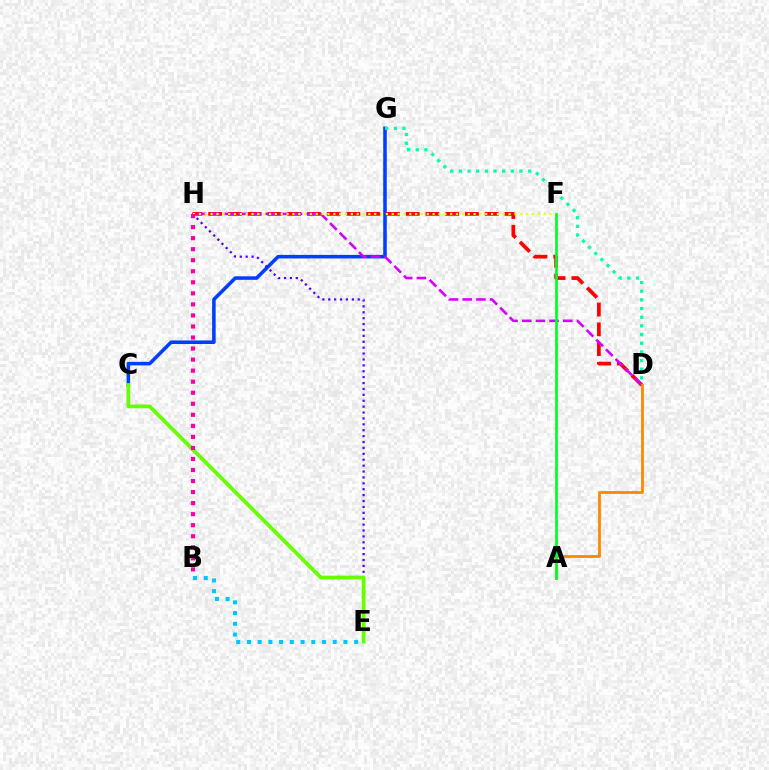{('C', 'G'): [{'color': '#003fff', 'line_style': 'solid', 'thickness': 2.56}], ('D', 'G'): [{'color': '#00ffaf', 'line_style': 'dotted', 'thickness': 2.35}], ('E', 'H'): [{'color': '#4f00ff', 'line_style': 'dotted', 'thickness': 1.6}], ('C', 'E'): [{'color': '#66ff00', 'line_style': 'solid', 'thickness': 2.71}], ('D', 'H'): [{'color': '#ff0000', 'line_style': 'dashed', 'thickness': 2.68}, {'color': '#d600ff', 'line_style': 'dashed', 'thickness': 1.86}], ('A', 'D'): [{'color': '#ff8800', 'line_style': 'solid', 'thickness': 2.01}], ('F', 'H'): [{'color': '#eeff00', 'line_style': 'dotted', 'thickness': 1.59}], ('B', 'E'): [{'color': '#00c7ff', 'line_style': 'dotted', 'thickness': 2.91}], ('A', 'F'): [{'color': '#00ff27', 'line_style': 'solid', 'thickness': 1.96}], ('B', 'H'): [{'color': '#ff00a0', 'line_style': 'dotted', 'thickness': 3.0}]}